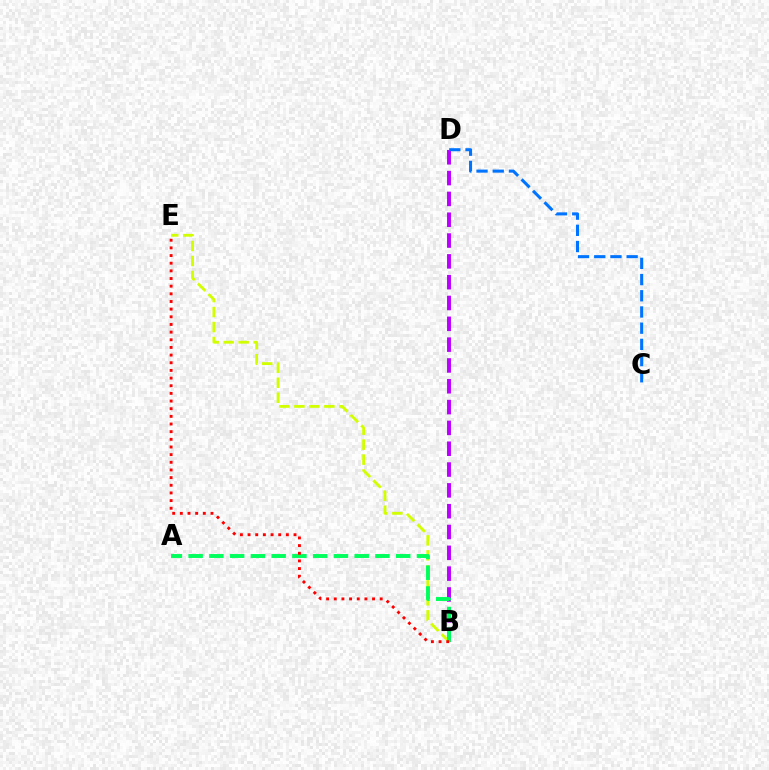{('B', 'D'): [{'color': '#b900ff', 'line_style': 'dashed', 'thickness': 2.83}], ('B', 'E'): [{'color': '#d1ff00', 'line_style': 'dashed', 'thickness': 2.04}, {'color': '#ff0000', 'line_style': 'dotted', 'thickness': 2.08}], ('A', 'B'): [{'color': '#00ff5c', 'line_style': 'dashed', 'thickness': 2.82}], ('C', 'D'): [{'color': '#0074ff', 'line_style': 'dashed', 'thickness': 2.2}]}